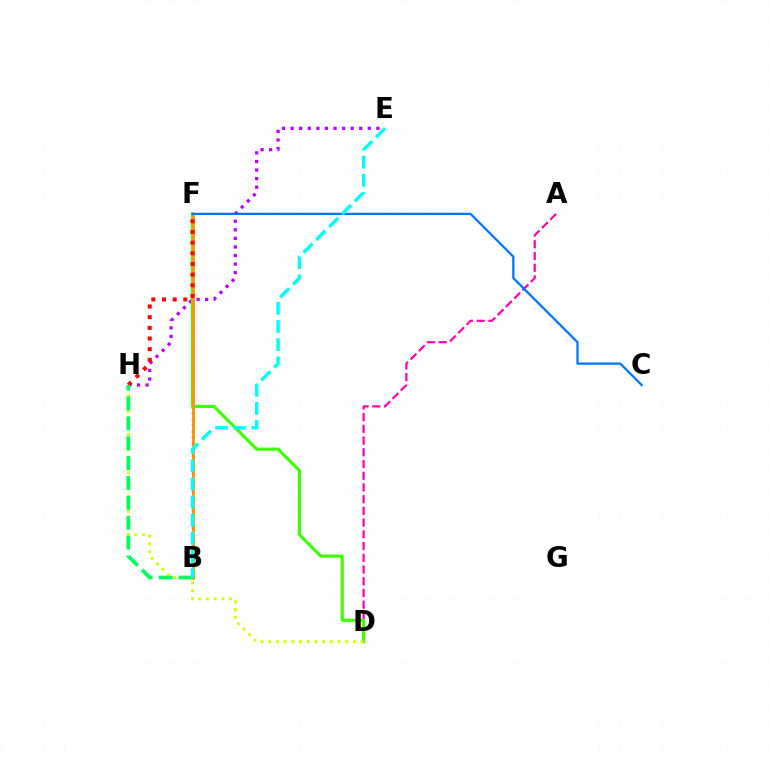{('B', 'F'): [{'color': '#2500ff', 'line_style': 'dotted', 'thickness': 1.65}, {'color': '#ff9400', 'line_style': 'solid', 'thickness': 2.03}], ('E', 'H'): [{'color': '#b900ff', 'line_style': 'dotted', 'thickness': 2.33}], ('A', 'D'): [{'color': '#ff00ac', 'line_style': 'dashed', 'thickness': 1.59}], ('D', 'F'): [{'color': '#3dff00', 'line_style': 'solid', 'thickness': 2.25}], ('D', 'H'): [{'color': '#d1ff00', 'line_style': 'dotted', 'thickness': 2.09}], ('F', 'H'): [{'color': '#ff0000', 'line_style': 'dotted', 'thickness': 2.9}], ('B', 'H'): [{'color': '#00ff5c', 'line_style': 'dashed', 'thickness': 2.7}], ('C', 'F'): [{'color': '#0074ff', 'line_style': 'solid', 'thickness': 1.63}], ('B', 'E'): [{'color': '#00fff6', 'line_style': 'dashed', 'thickness': 2.47}]}